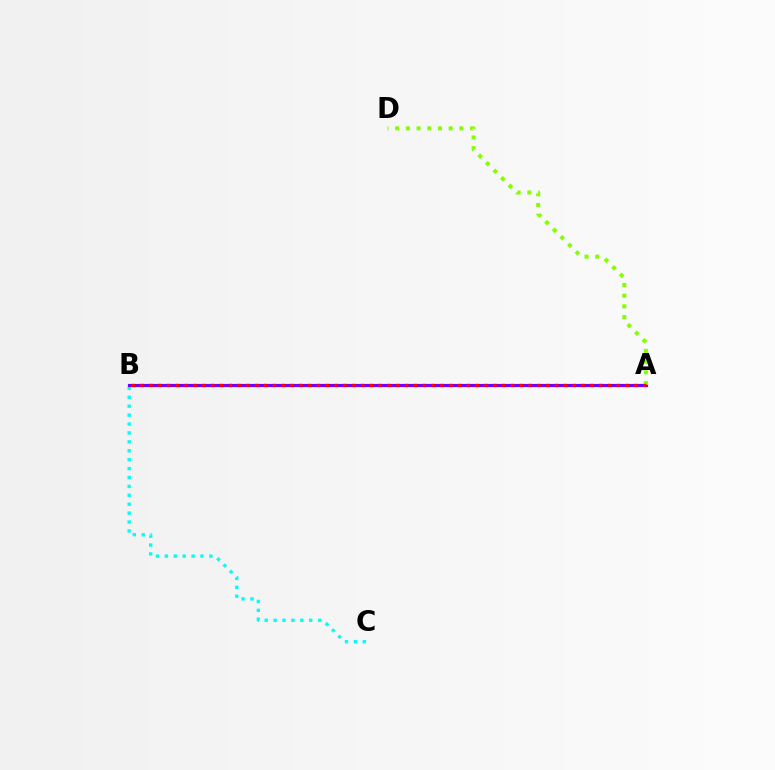{('B', 'C'): [{'color': '#00fff6', 'line_style': 'dotted', 'thickness': 2.42}], ('A', 'B'): [{'color': '#7200ff', 'line_style': 'solid', 'thickness': 2.28}, {'color': '#ff0000', 'line_style': 'dotted', 'thickness': 2.4}], ('A', 'D'): [{'color': '#84ff00', 'line_style': 'dotted', 'thickness': 2.91}]}